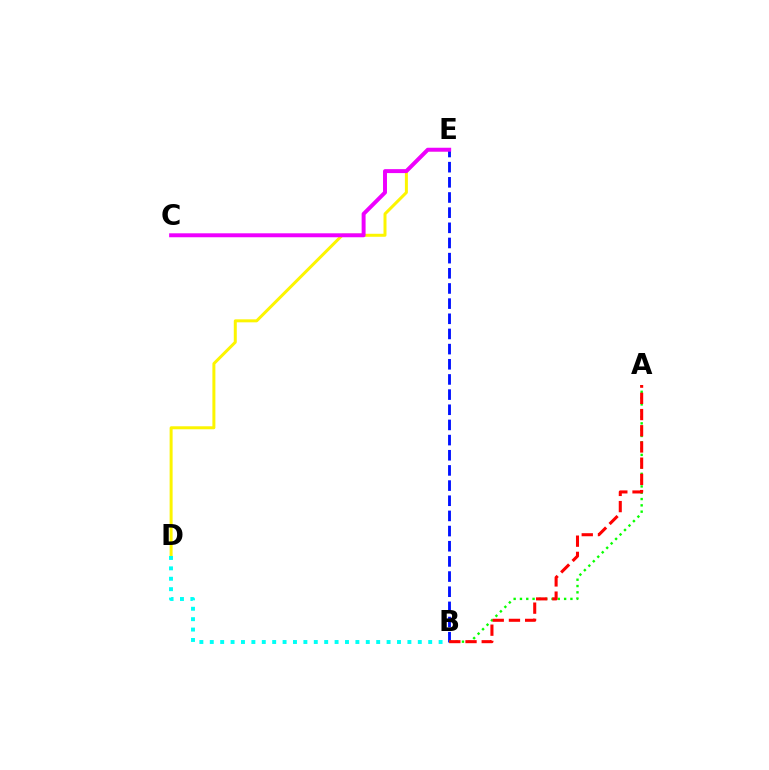{('D', 'E'): [{'color': '#fcf500', 'line_style': 'solid', 'thickness': 2.15}], ('B', 'E'): [{'color': '#0010ff', 'line_style': 'dashed', 'thickness': 2.06}], ('A', 'B'): [{'color': '#08ff00', 'line_style': 'dotted', 'thickness': 1.71}, {'color': '#ff0000', 'line_style': 'dashed', 'thickness': 2.2}], ('C', 'E'): [{'color': '#ee00ff', 'line_style': 'solid', 'thickness': 2.84}], ('B', 'D'): [{'color': '#00fff6', 'line_style': 'dotted', 'thickness': 2.83}]}